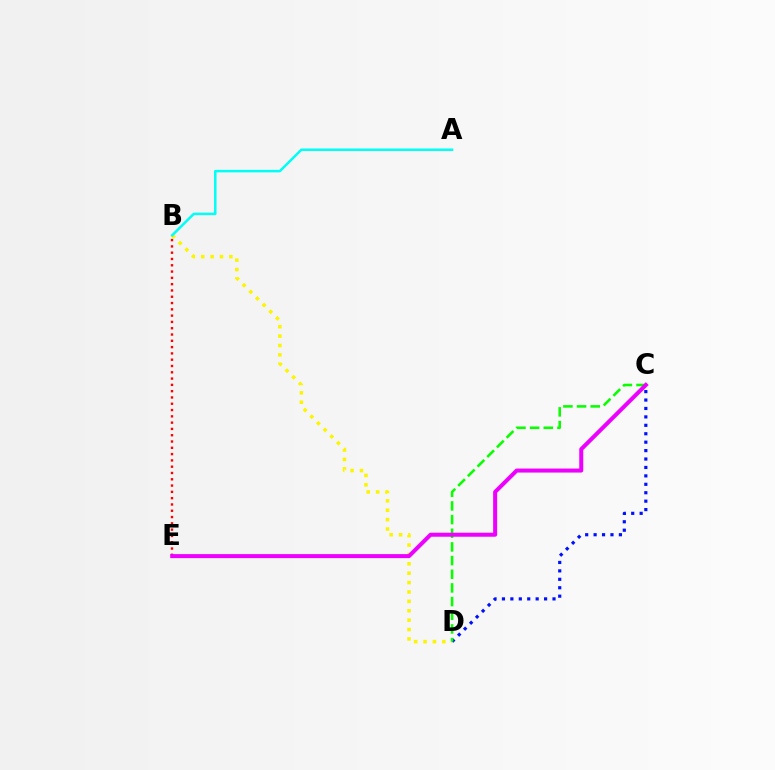{('B', 'E'): [{'color': '#ff0000', 'line_style': 'dotted', 'thickness': 1.71}], ('C', 'D'): [{'color': '#0010ff', 'line_style': 'dotted', 'thickness': 2.29}, {'color': '#08ff00', 'line_style': 'dashed', 'thickness': 1.86}], ('B', 'D'): [{'color': '#fcf500', 'line_style': 'dotted', 'thickness': 2.55}], ('A', 'B'): [{'color': '#00fff6', 'line_style': 'solid', 'thickness': 1.8}], ('C', 'E'): [{'color': '#ee00ff', 'line_style': 'solid', 'thickness': 2.89}]}